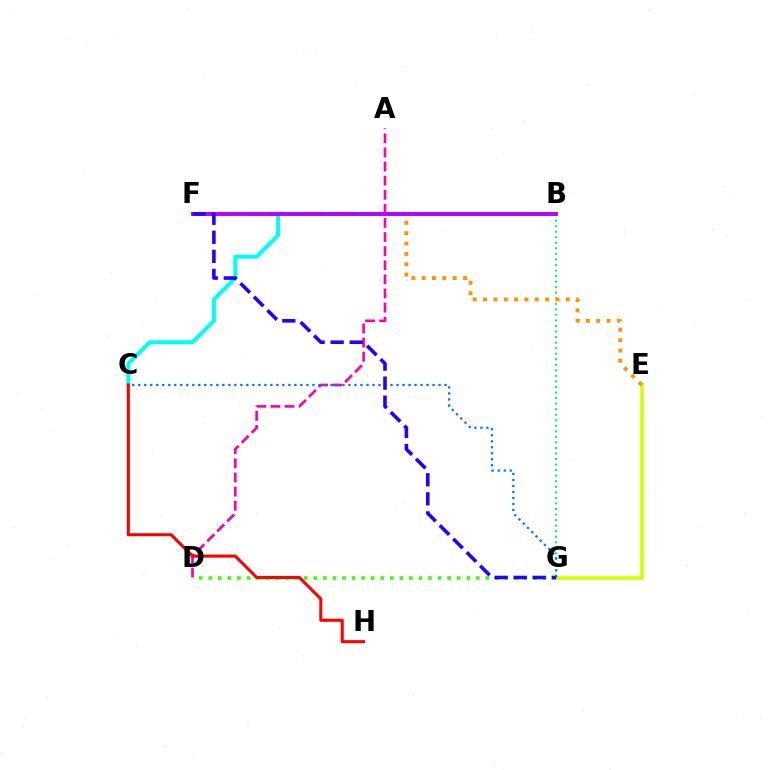{('B', 'G'): [{'color': '#00ff5c', 'line_style': 'dotted', 'thickness': 1.51}], ('E', 'G'): [{'color': '#d1ff00', 'line_style': 'solid', 'thickness': 2.6}], ('D', 'G'): [{'color': '#3dff00', 'line_style': 'dotted', 'thickness': 2.6}], ('E', 'F'): [{'color': '#ff9400', 'line_style': 'dotted', 'thickness': 2.81}], ('B', 'C'): [{'color': '#00fff6', 'line_style': 'solid', 'thickness': 2.88}], ('B', 'F'): [{'color': '#b900ff', 'line_style': 'solid', 'thickness': 2.81}], ('A', 'D'): [{'color': '#ff00ac', 'line_style': 'dashed', 'thickness': 1.92}], ('C', 'G'): [{'color': '#0074ff', 'line_style': 'dotted', 'thickness': 1.63}], ('F', 'G'): [{'color': '#2500ff', 'line_style': 'dashed', 'thickness': 2.59}], ('C', 'H'): [{'color': '#ff0000', 'line_style': 'solid', 'thickness': 2.21}]}